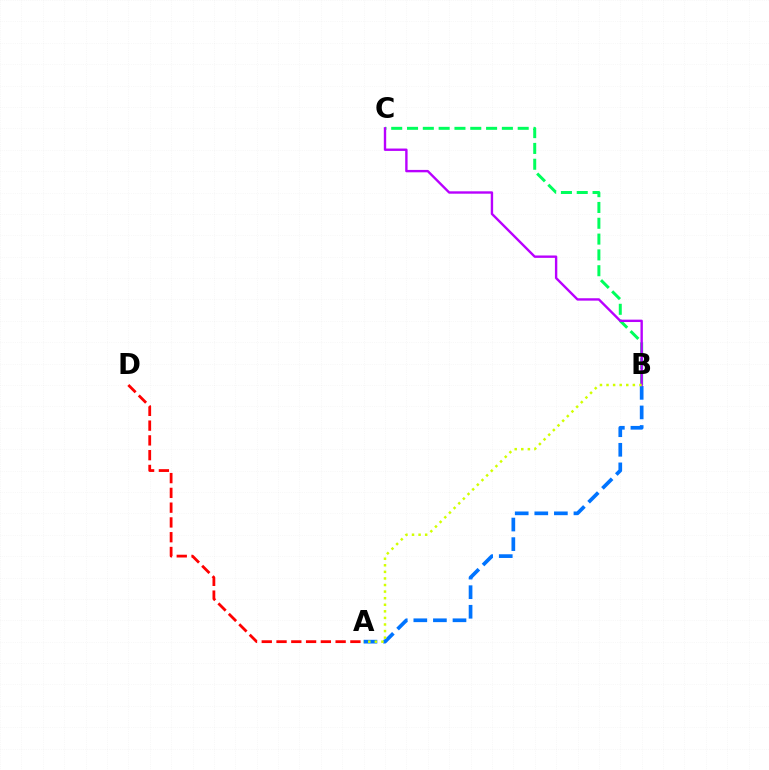{('A', 'D'): [{'color': '#ff0000', 'line_style': 'dashed', 'thickness': 2.01}], ('A', 'B'): [{'color': '#0074ff', 'line_style': 'dashed', 'thickness': 2.66}, {'color': '#d1ff00', 'line_style': 'dotted', 'thickness': 1.79}], ('B', 'C'): [{'color': '#00ff5c', 'line_style': 'dashed', 'thickness': 2.15}, {'color': '#b900ff', 'line_style': 'solid', 'thickness': 1.72}]}